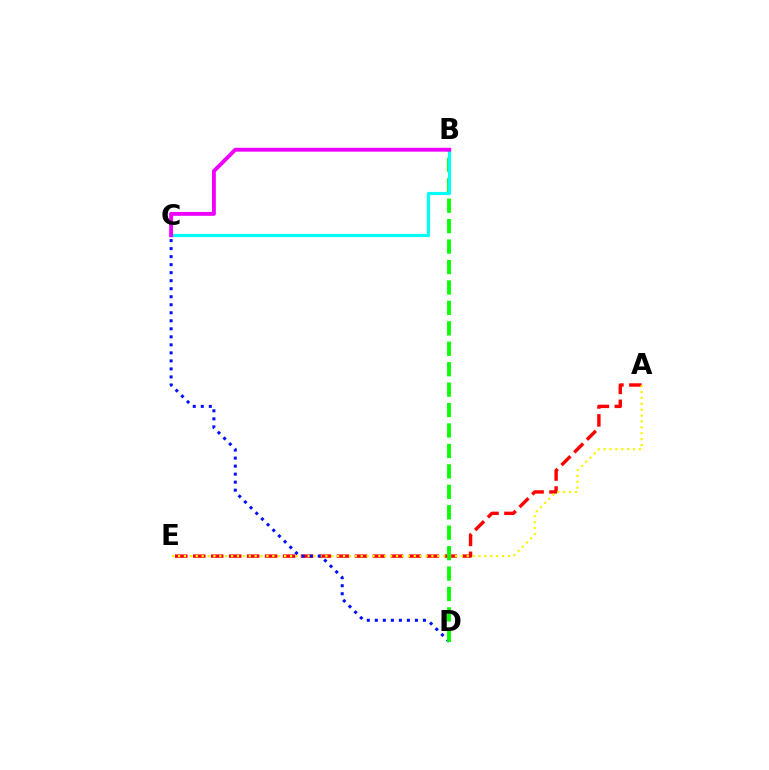{('A', 'E'): [{'color': '#ff0000', 'line_style': 'dashed', 'thickness': 2.44}, {'color': '#fcf500', 'line_style': 'dotted', 'thickness': 1.6}], ('C', 'D'): [{'color': '#0010ff', 'line_style': 'dotted', 'thickness': 2.18}], ('B', 'D'): [{'color': '#08ff00', 'line_style': 'dashed', 'thickness': 2.78}], ('B', 'C'): [{'color': '#00fff6', 'line_style': 'solid', 'thickness': 2.28}, {'color': '#ee00ff', 'line_style': 'solid', 'thickness': 2.79}]}